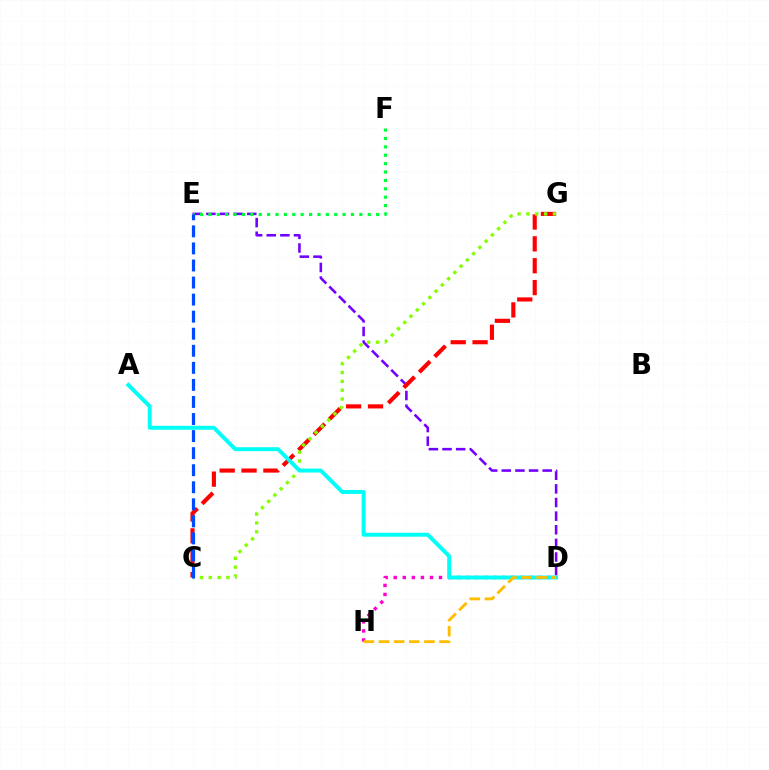{('D', 'E'): [{'color': '#7200ff', 'line_style': 'dashed', 'thickness': 1.85}], ('C', 'G'): [{'color': '#ff0000', 'line_style': 'dashed', 'thickness': 2.97}, {'color': '#84ff00', 'line_style': 'dotted', 'thickness': 2.4}], ('E', 'F'): [{'color': '#00ff39', 'line_style': 'dotted', 'thickness': 2.28}], ('D', 'H'): [{'color': '#ff00cf', 'line_style': 'dotted', 'thickness': 2.46}, {'color': '#ffbd00', 'line_style': 'dashed', 'thickness': 2.06}], ('A', 'D'): [{'color': '#00fff6', 'line_style': 'solid', 'thickness': 2.84}], ('C', 'E'): [{'color': '#004bff', 'line_style': 'dashed', 'thickness': 2.32}]}